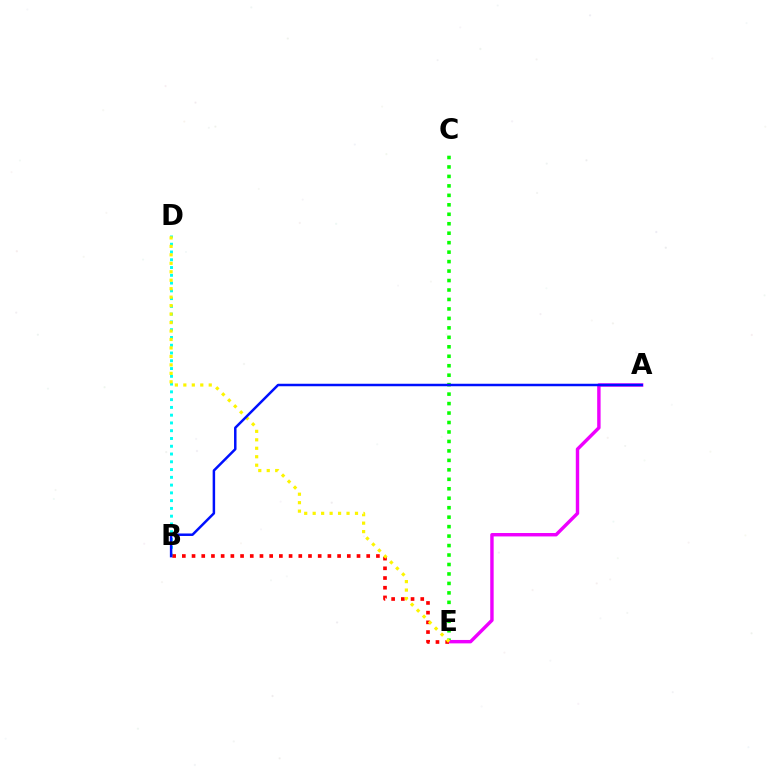{('C', 'E'): [{'color': '#08ff00', 'line_style': 'dotted', 'thickness': 2.57}], ('A', 'E'): [{'color': '#ee00ff', 'line_style': 'solid', 'thickness': 2.46}], ('B', 'D'): [{'color': '#00fff6', 'line_style': 'dotted', 'thickness': 2.11}], ('B', 'E'): [{'color': '#ff0000', 'line_style': 'dotted', 'thickness': 2.64}], ('D', 'E'): [{'color': '#fcf500', 'line_style': 'dotted', 'thickness': 2.3}], ('A', 'B'): [{'color': '#0010ff', 'line_style': 'solid', 'thickness': 1.79}]}